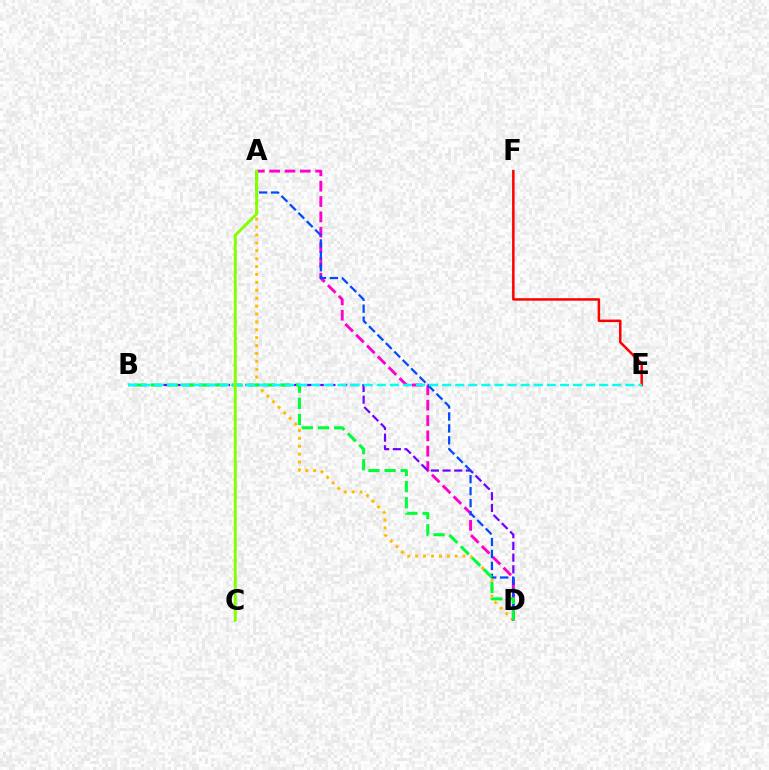{('E', 'F'): [{'color': '#ff0000', 'line_style': 'solid', 'thickness': 1.8}], ('A', 'D'): [{'color': '#ffbd00', 'line_style': 'dotted', 'thickness': 2.15}, {'color': '#ff00cf', 'line_style': 'dashed', 'thickness': 2.08}, {'color': '#004bff', 'line_style': 'dashed', 'thickness': 1.62}], ('B', 'D'): [{'color': '#7200ff', 'line_style': 'dashed', 'thickness': 1.59}, {'color': '#00ff39', 'line_style': 'dashed', 'thickness': 2.19}], ('B', 'E'): [{'color': '#00fff6', 'line_style': 'dashed', 'thickness': 1.78}], ('A', 'C'): [{'color': '#84ff00', 'line_style': 'solid', 'thickness': 2.1}]}